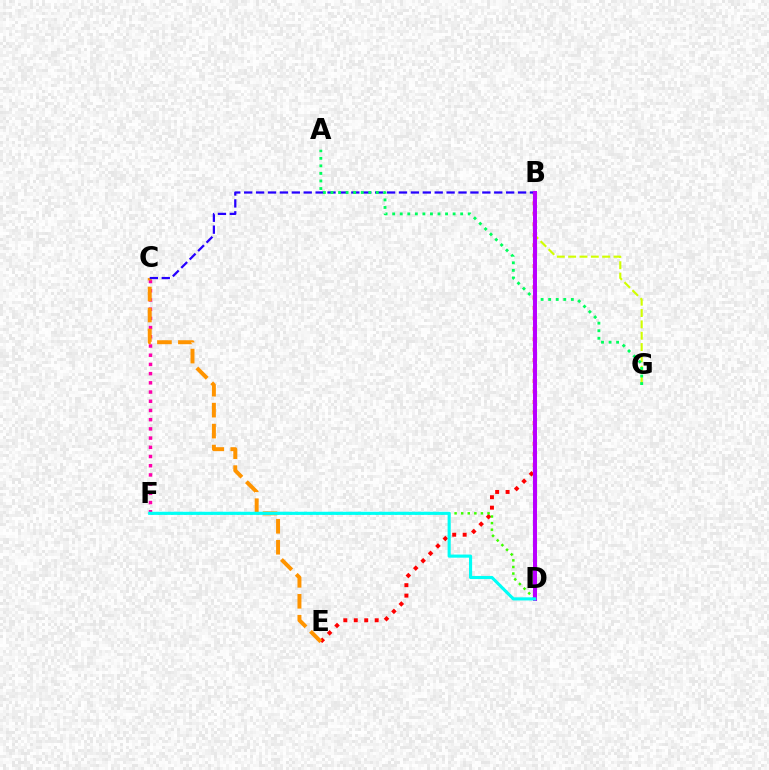{('C', 'F'): [{'color': '#ff00ac', 'line_style': 'dotted', 'thickness': 2.5}], ('B', 'E'): [{'color': '#ff0000', 'line_style': 'dotted', 'thickness': 2.84}], ('B', 'D'): [{'color': '#0074ff', 'line_style': 'dashed', 'thickness': 1.74}, {'color': '#b900ff', 'line_style': 'solid', 'thickness': 2.91}], ('C', 'E'): [{'color': '#ff9400', 'line_style': 'dashed', 'thickness': 2.85}], ('B', 'C'): [{'color': '#2500ff', 'line_style': 'dashed', 'thickness': 1.62}], ('D', 'F'): [{'color': '#3dff00', 'line_style': 'dotted', 'thickness': 1.79}, {'color': '#00fff6', 'line_style': 'solid', 'thickness': 2.25}], ('B', 'G'): [{'color': '#d1ff00', 'line_style': 'dashed', 'thickness': 1.54}], ('A', 'G'): [{'color': '#00ff5c', 'line_style': 'dotted', 'thickness': 2.05}]}